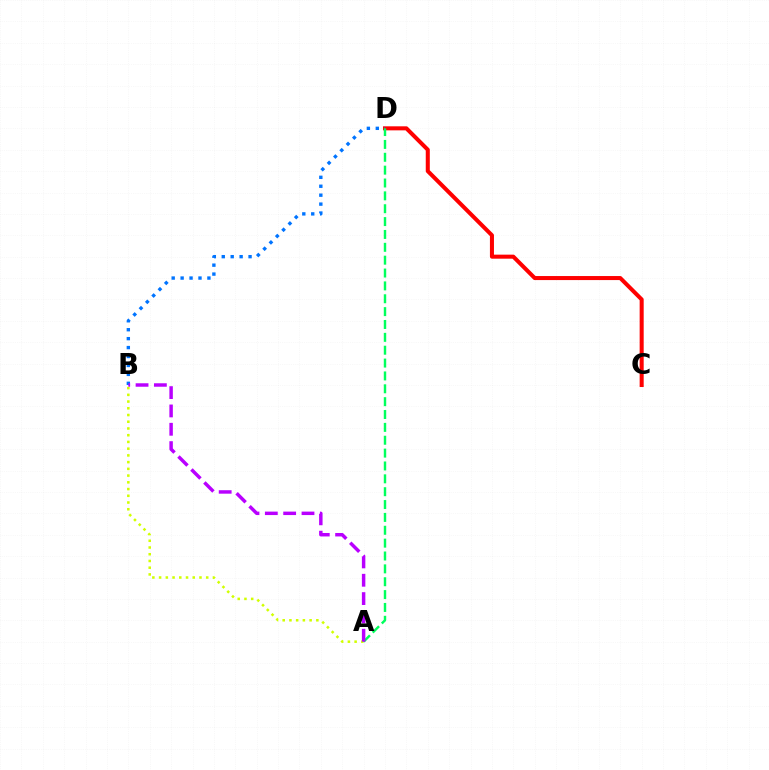{('C', 'D'): [{'color': '#ff0000', 'line_style': 'solid', 'thickness': 2.91}], ('B', 'D'): [{'color': '#0074ff', 'line_style': 'dotted', 'thickness': 2.43}], ('A', 'B'): [{'color': '#d1ff00', 'line_style': 'dotted', 'thickness': 1.83}, {'color': '#b900ff', 'line_style': 'dashed', 'thickness': 2.49}], ('A', 'D'): [{'color': '#00ff5c', 'line_style': 'dashed', 'thickness': 1.75}]}